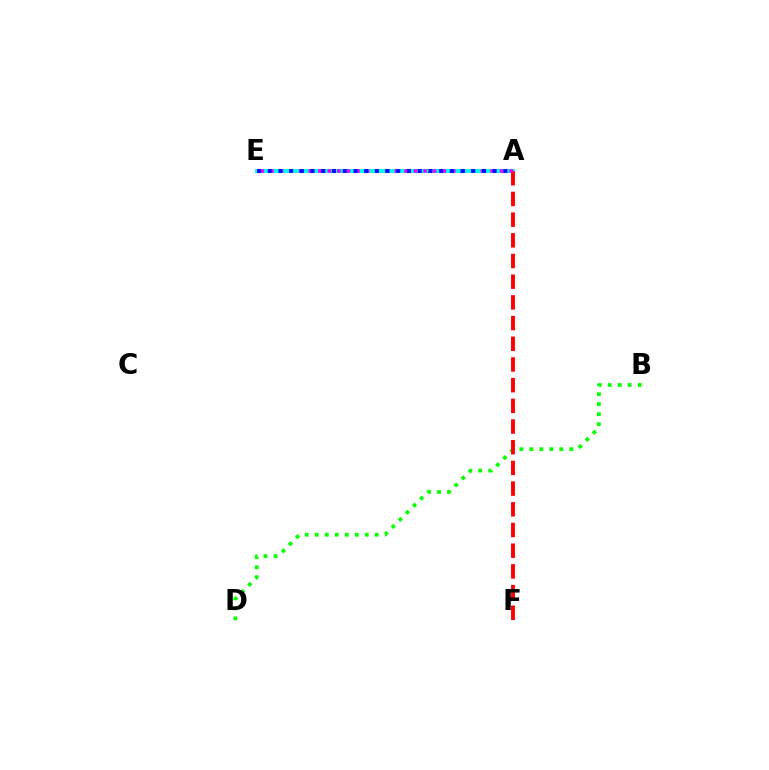{('A', 'E'): [{'color': '#fcf500', 'line_style': 'dotted', 'thickness': 2.83}, {'color': '#00fff6', 'line_style': 'solid', 'thickness': 2.88}, {'color': '#ee00ff', 'line_style': 'dotted', 'thickness': 2.6}, {'color': '#0010ff', 'line_style': 'dotted', 'thickness': 2.91}], ('B', 'D'): [{'color': '#08ff00', 'line_style': 'dotted', 'thickness': 2.72}], ('A', 'F'): [{'color': '#ff0000', 'line_style': 'dashed', 'thickness': 2.81}]}